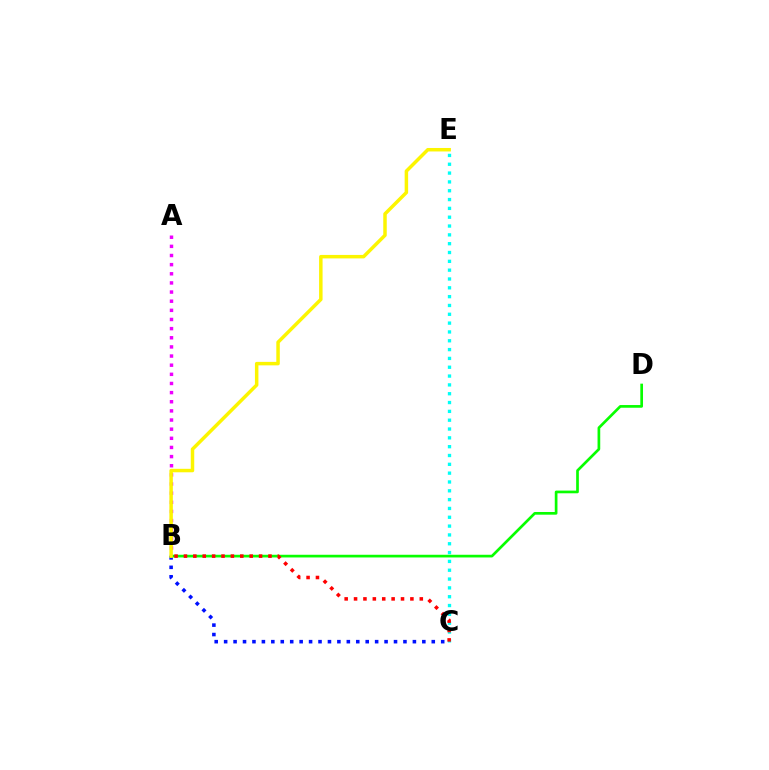{('A', 'B'): [{'color': '#ee00ff', 'line_style': 'dotted', 'thickness': 2.48}], ('C', 'E'): [{'color': '#00fff6', 'line_style': 'dotted', 'thickness': 2.4}], ('B', 'C'): [{'color': '#0010ff', 'line_style': 'dotted', 'thickness': 2.56}, {'color': '#ff0000', 'line_style': 'dotted', 'thickness': 2.55}], ('B', 'D'): [{'color': '#08ff00', 'line_style': 'solid', 'thickness': 1.94}], ('B', 'E'): [{'color': '#fcf500', 'line_style': 'solid', 'thickness': 2.5}]}